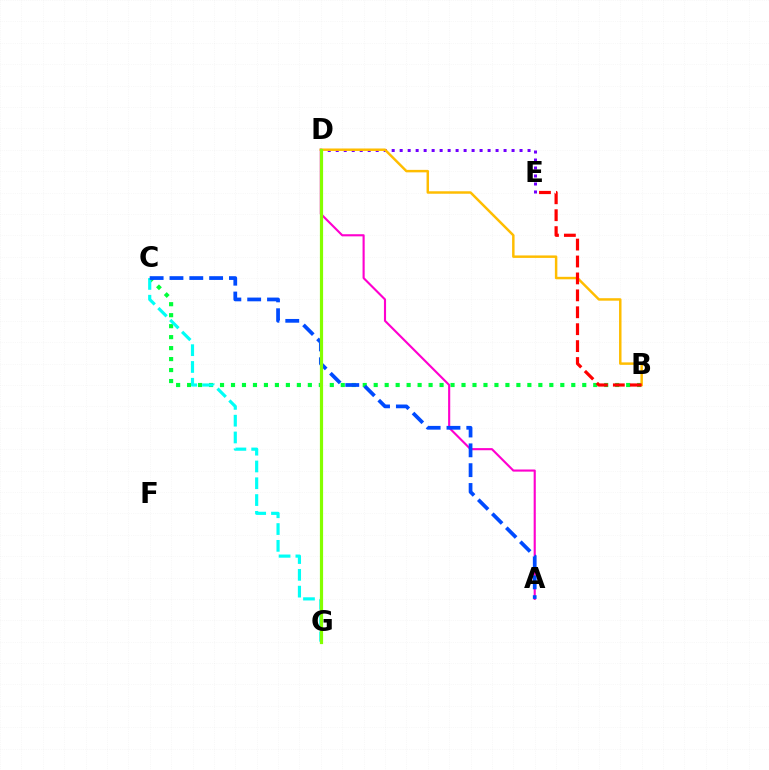{('B', 'C'): [{'color': '#00ff39', 'line_style': 'dotted', 'thickness': 2.98}], ('A', 'D'): [{'color': '#ff00cf', 'line_style': 'solid', 'thickness': 1.53}], ('C', 'G'): [{'color': '#00fff6', 'line_style': 'dashed', 'thickness': 2.28}], ('D', 'E'): [{'color': '#7200ff', 'line_style': 'dotted', 'thickness': 2.17}], ('A', 'C'): [{'color': '#004bff', 'line_style': 'dashed', 'thickness': 2.69}], ('B', 'D'): [{'color': '#ffbd00', 'line_style': 'solid', 'thickness': 1.78}], ('B', 'E'): [{'color': '#ff0000', 'line_style': 'dashed', 'thickness': 2.3}], ('D', 'G'): [{'color': '#84ff00', 'line_style': 'solid', 'thickness': 2.3}]}